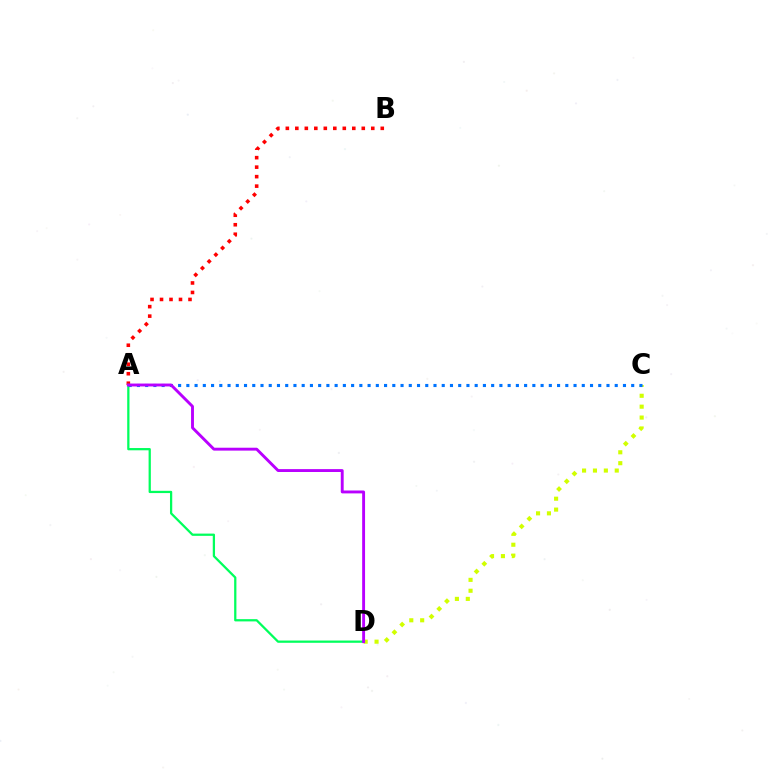{('C', 'D'): [{'color': '#d1ff00', 'line_style': 'dotted', 'thickness': 2.96}], ('A', 'B'): [{'color': '#ff0000', 'line_style': 'dotted', 'thickness': 2.58}], ('A', 'D'): [{'color': '#00ff5c', 'line_style': 'solid', 'thickness': 1.63}, {'color': '#b900ff', 'line_style': 'solid', 'thickness': 2.08}], ('A', 'C'): [{'color': '#0074ff', 'line_style': 'dotted', 'thickness': 2.24}]}